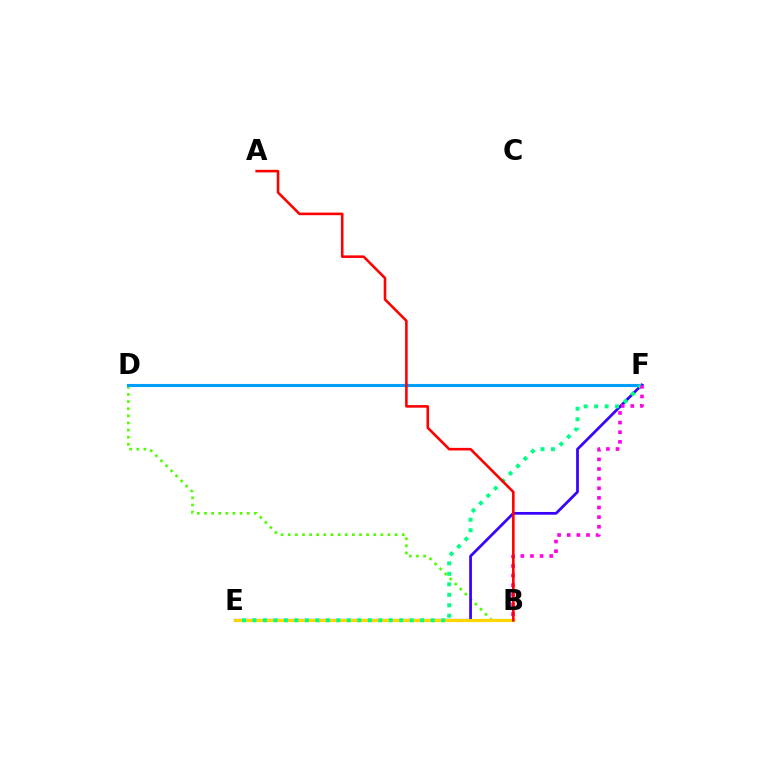{('B', 'D'): [{'color': '#4fff00', 'line_style': 'dotted', 'thickness': 1.94}], ('D', 'F'): [{'color': '#009eff', 'line_style': 'solid', 'thickness': 2.22}], ('E', 'F'): [{'color': '#3700ff', 'line_style': 'solid', 'thickness': 1.97}, {'color': '#00ff86', 'line_style': 'dotted', 'thickness': 2.85}], ('B', 'E'): [{'color': '#ffd500', 'line_style': 'solid', 'thickness': 2.27}], ('B', 'F'): [{'color': '#ff00ed', 'line_style': 'dotted', 'thickness': 2.62}], ('A', 'B'): [{'color': '#ff0000', 'line_style': 'solid', 'thickness': 1.86}]}